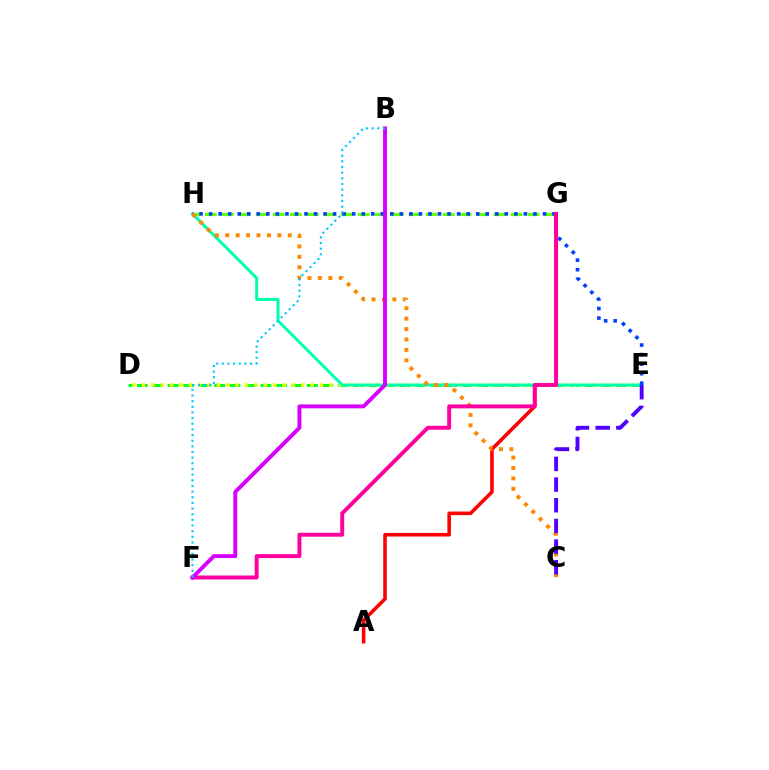{('D', 'E'): [{'color': '#00ff27', 'line_style': 'dashed', 'thickness': 2.1}, {'color': '#eeff00', 'line_style': 'dotted', 'thickness': 2.55}], ('A', 'G'): [{'color': '#ff0000', 'line_style': 'solid', 'thickness': 2.58}], ('E', 'H'): [{'color': '#00ffaf', 'line_style': 'solid', 'thickness': 2.15}, {'color': '#003fff', 'line_style': 'dotted', 'thickness': 2.59}], ('G', 'H'): [{'color': '#66ff00', 'line_style': 'dashed', 'thickness': 2.31}], ('C', 'H'): [{'color': '#ff8800', 'line_style': 'dotted', 'thickness': 2.83}], ('F', 'G'): [{'color': '#ff00a0', 'line_style': 'solid', 'thickness': 2.84}], ('C', 'E'): [{'color': '#4f00ff', 'line_style': 'dashed', 'thickness': 2.81}], ('B', 'F'): [{'color': '#d600ff', 'line_style': 'solid', 'thickness': 2.82}, {'color': '#00c7ff', 'line_style': 'dotted', 'thickness': 1.54}]}